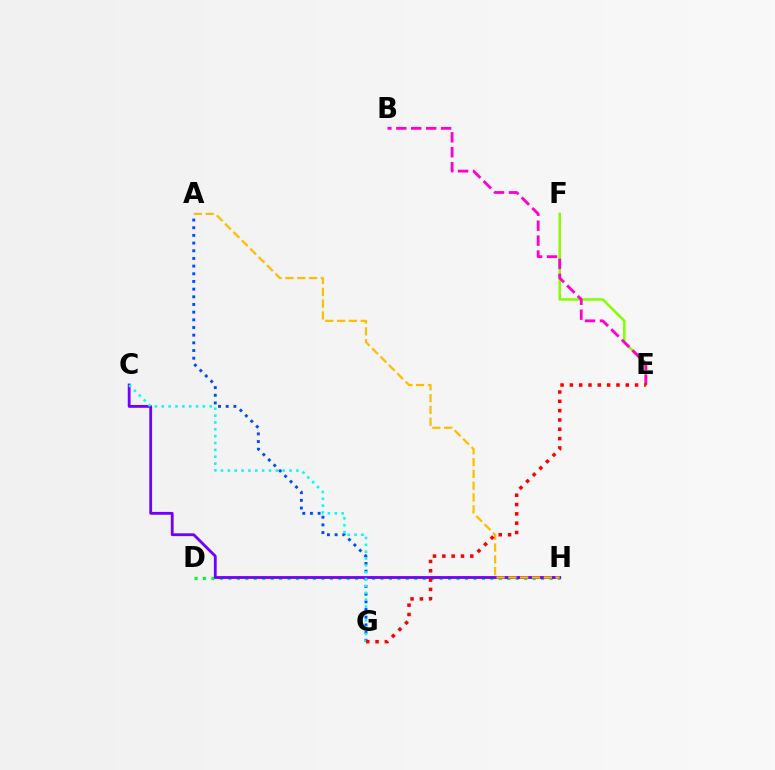{('E', 'F'): [{'color': '#84ff00', 'line_style': 'solid', 'thickness': 1.81}], ('D', 'H'): [{'color': '#00ff39', 'line_style': 'dotted', 'thickness': 2.3}], ('A', 'G'): [{'color': '#004bff', 'line_style': 'dotted', 'thickness': 2.09}], ('C', 'H'): [{'color': '#7200ff', 'line_style': 'solid', 'thickness': 2.03}], ('A', 'H'): [{'color': '#ffbd00', 'line_style': 'dashed', 'thickness': 1.6}], ('C', 'G'): [{'color': '#00fff6', 'line_style': 'dotted', 'thickness': 1.86}], ('B', 'E'): [{'color': '#ff00cf', 'line_style': 'dashed', 'thickness': 2.03}], ('E', 'G'): [{'color': '#ff0000', 'line_style': 'dotted', 'thickness': 2.53}]}